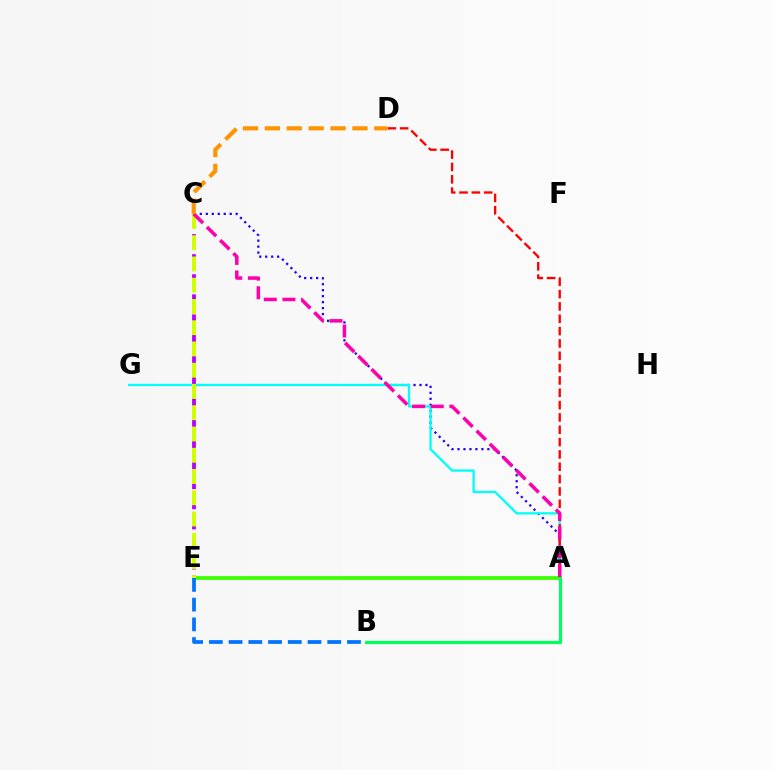{('C', 'E'): [{'color': '#b900ff', 'line_style': 'dashed', 'thickness': 2.73}, {'color': '#d1ff00', 'line_style': 'dashed', 'thickness': 2.89}], ('A', 'C'): [{'color': '#2500ff', 'line_style': 'dotted', 'thickness': 1.62}, {'color': '#ff00ac', 'line_style': 'dashed', 'thickness': 2.53}], ('A', 'E'): [{'color': '#3dff00', 'line_style': 'solid', 'thickness': 2.71}], ('A', 'G'): [{'color': '#00fff6', 'line_style': 'solid', 'thickness': 1.66}], ('A', 'D'): [{'color': '#ff0000', 'line_style': 'dashed', 'thickness': 1.68}], ('A', 'B'): [{'color': '#00ff5c', 'line_style': 'solid', 'thickness': 2.3}], ('C', 'D'): [{'color': '#ff9400', 'line_style': 'dashed', 'thickness': 2.97}], ('B', 'E'): [{'color': '#0074ff', 'line_style': 'dashed', 'thickness': 2.68}]}